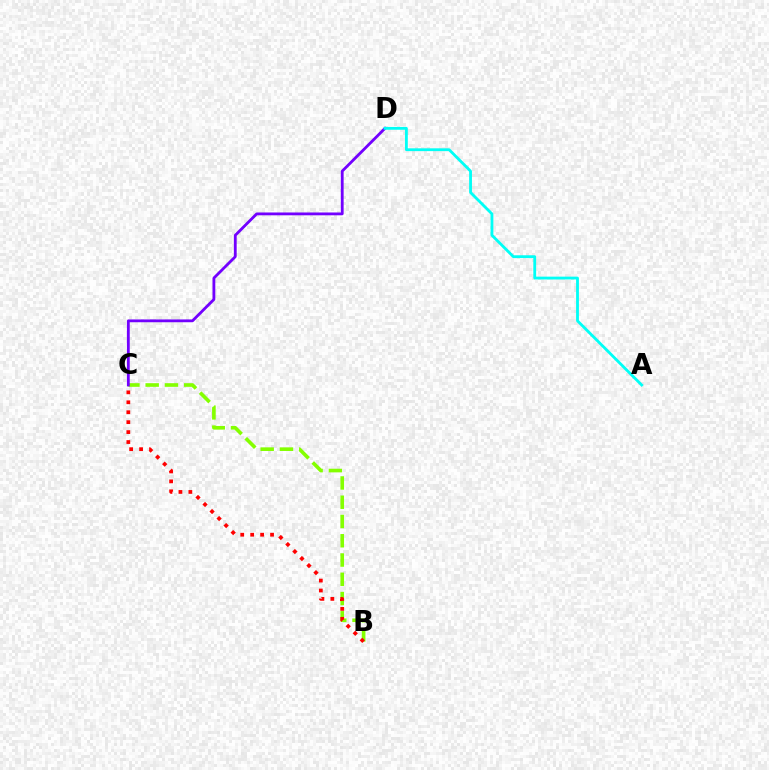{('B', 'C'): [{'color': '#84ff00', 'line_style': 'dashed', 'thickness': 2.62}, {'color': '#ff0000', 'line_style': 'dotted', 'thickness': 2.7}], ('C', 'D'): [{'color': '#7200ff', 'line_style': 'solid', 'thickness': 2.03}], ('A', 'D'): [{'color': '#00fff6', 'line_style': 'solid', 'thickness': 2.03}]}